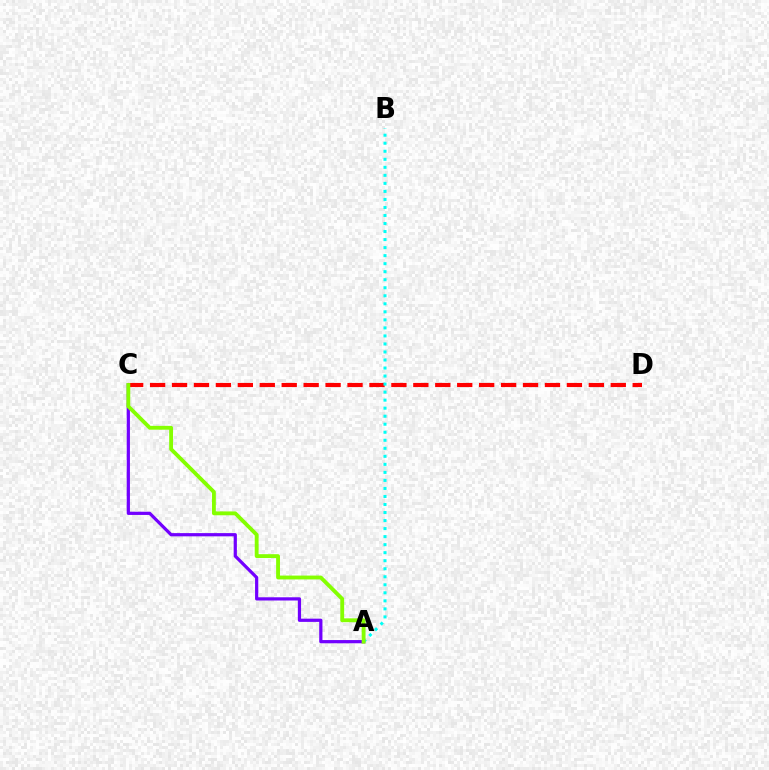{('A', 'C'): [{'color': '#7200ff', 'line_style': 'solid', 'thickness': 2.32}, {'color': '#84ff00', 'line_style': 'solid', 'thickness': 2.77}], ('C', 'D'): [{'color': '#ff0000', 'line_style': 'dashed', 'thickness': 2.98}], ('A', 'B'): [{'color': '#00fff6', 'line_style': 'dotted', 'thickness': 2.18}]}